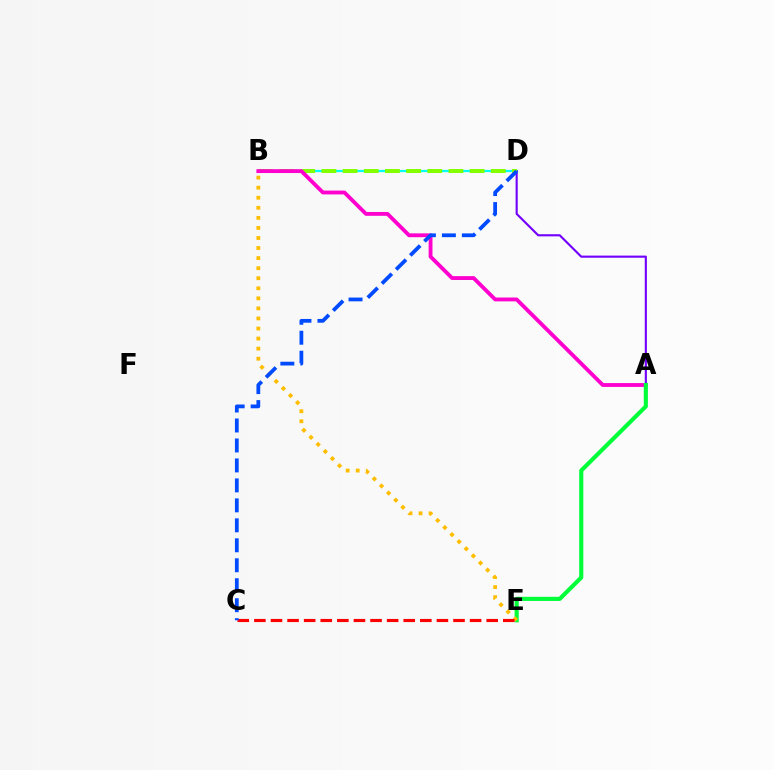{('B', 'D'): [{'color': '#00fff6', 'line_style': 'solid', 'thickness': 1.6}, {'color': '#84ff00', 'line_style': 'dashed', 'thickness': 2.88}], ('A', 'D'): [{'color': '#7200ff', 'line_style': 'solid', 'thickness': 1.53}], ('A', 'B'): [{'color': '#ff00cf', 'line_style': 'solid', 'thickness': 2.77}], ('A', 'E'): [{'color': '#00ff39', 'line_style': 'solid', 'thickness': 2.97}], ('B', 'E'): [{'color': '#ffbd00', 'line_style': 'dotted', 'thickness': 2.73}], ('C', 'E'): [{'color': '#ff0000', 'line_style': 'dashed', 'thickness': 2.25}], ('C', 'D'): [{'color': '#004bff', 'line_style': 'dashed', 'thickness': 2.71}]}